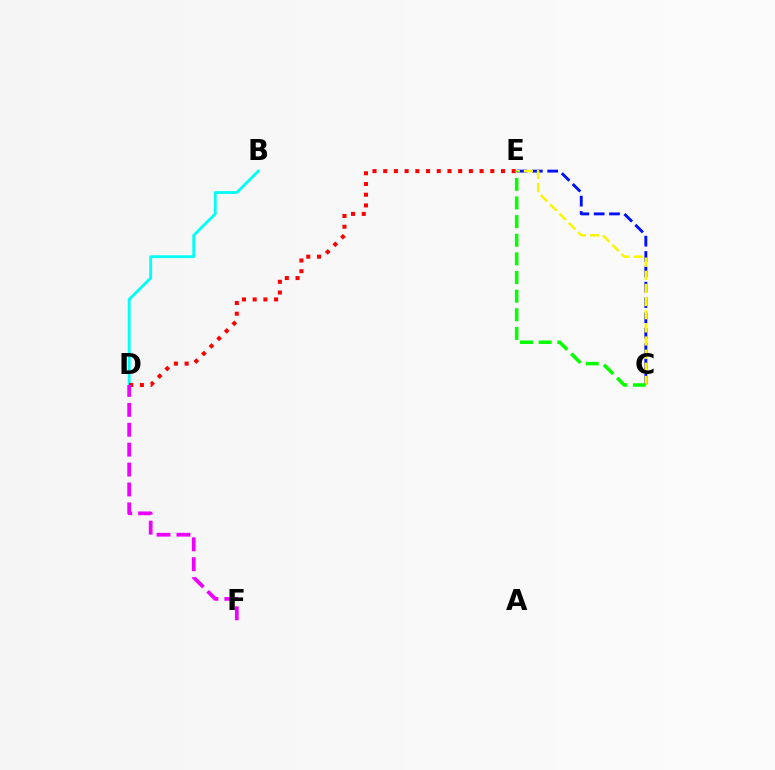{('B', 'D'): [{'color': '#00fff6', 'line_style': 'solid', 'thickness': 2.04}], ('C', 'E'): [{'color': '#0010ff', 'line_style': 'dashed', 'thickness': 2.08}, {'color': '#fcf500', 'line_style': 'dashed', 'thickness': 1.79}, {'color': '#08ff00', 'line_style': 'dashed', 'thickness': 2.53}], ('D', 'E'): [{'color': '#ff0000', 'line_style': 'dotted', 'thickness': 2.91}], ('D', 'F'): [{'color': '#ee00ff', 'line_style': 'dashed', 'thickness': 2.7}]}